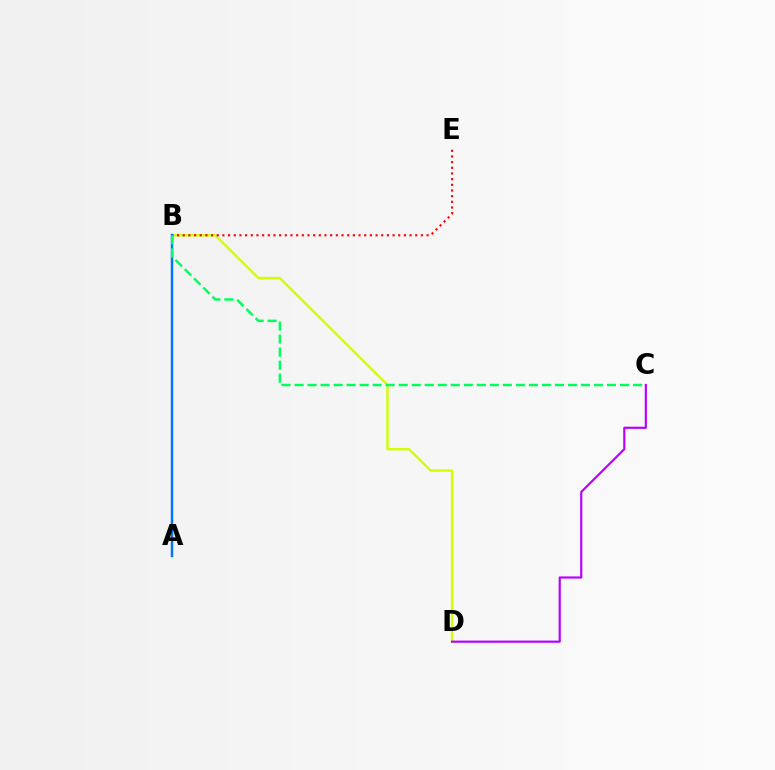{('B', 'D'): [{'color': '#d1ff00', 'line_style': 'solid', 'thickness': 1.74}], ('B', 'E'): [{'color': '#ff0000', 'line_style': 'dotted', 'thickness': 1.54}], ('A', 'B'): [{'color': '#0074ff', 'line_style': 'solid', 'thickness': 1.77}], ('C', 'D'): [{'color': '#b900ff', 'line_style': 'solid', 'thickness': 1.56}], ('B', 'C'): [{'color': '#00ff5c', 'line_style': 'dashed', 'thickness': 1.77}]}